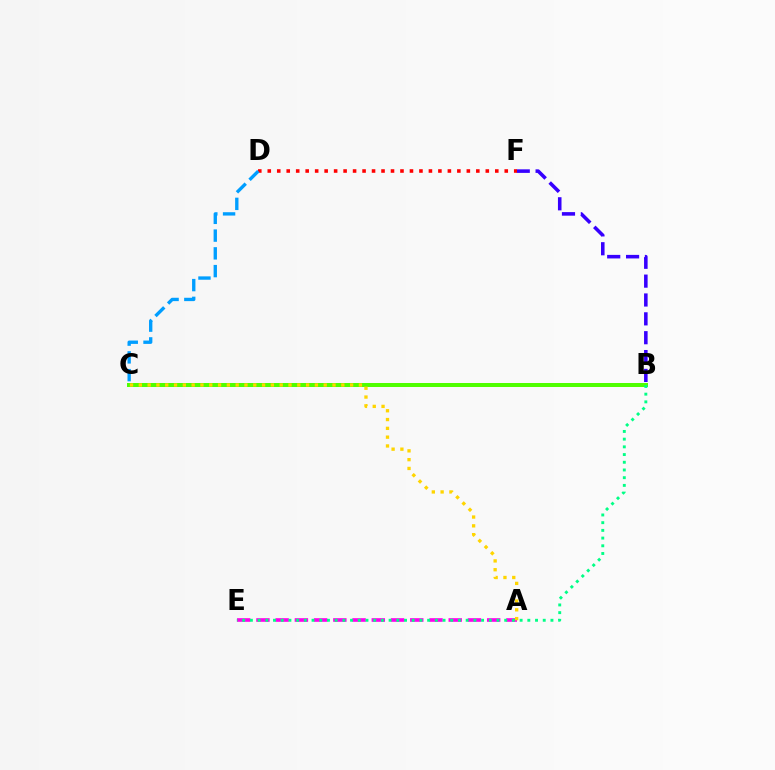{('B', 'F'): [{'color': '#3700ff', 'line_style': 'dashed', 'thickness': 2.56}], ('A', 'E'): [{'color': '#ff00ed', 'line_style': 'dashed', 'thickness': 2.61}], ('D', 'F'): [{'color': '#ff0000', 'line_style': 'dotted', 'thickness': 2.58}], ('B', 'C'): [{'color': '#4fff00', 'line_style': 'solid', 'thickness': 2.87}], ('A', 'C'): [{'color': '#ffd500', 'line_style': 'dotted', 'thickness': 2.39}], ('B', 'E'): [{'color': '#00ff86', 'line_style': 'dotted', 'thickness': 2.09}], ('C', 'D'): [{'color': '#009eff', 'line_style': 'dashed', 'thickness': 2.41}]}